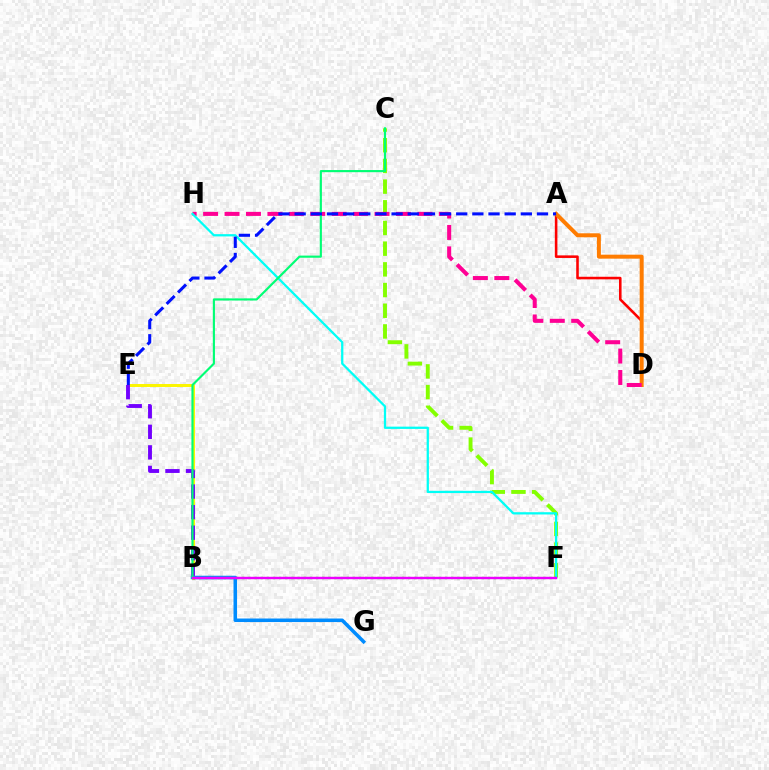{('A', 'D'): [{'color': '#ff0000', 'line_style': 'solid', 'thickness': 1.85}, {'color': '#ff7c00', 'line_style': 'solid', 'thickness': 2.86}], ('C', 'F'): [{'color': '#84ff00', 'line_style': 'dashed', 'thickness': 2.81}], ('D', 'H'): [{'color': '#ff0094', 'line_style': 'dashed', 'thickness': 2.91}], ('B', 'E'): [{'color': '#fcf500', 'line_style': 'solid', 'thickness': 2.14}, {'color': '#7200ff', 'line_style': 'dashed', 'thickness': 2.79}], ('F', 'H'): [{'color': '#00fff6', 'line_style': 'solid', 'thickness': 1.63}], ('B', 'G'): [{'color': '#008cff', 'line_style': 'solid', 'thickness': 2.54}], ('B', 'F'): [{'color': '#08ff00', 'line_style': 'dotted', 'thickness': 1.67}, {'color': '#ee00ff', 'line_style': 'solid', 'thickness': 1.74}], ('B', 'C'): [{'color': '#00ff74', 'line_style': 'solid', 'thickness': 1.55}], ('A', 'E'): [{'color': '#0010ff', 'line_style': 'dashed', 'thickness': 2.19}]}